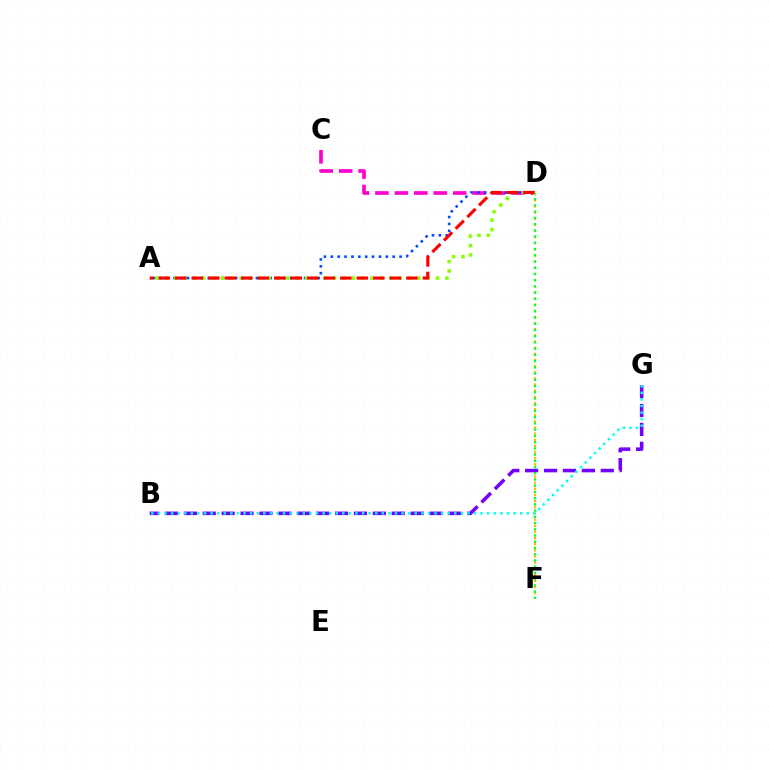{('C', 'D'): [{'color': '#ff00cf', 'line_style': 'dashed', 'thickness': 2.64}], ('A', 'D'): [{'color': '#004bff', 'line_style': 'dotted', 'thickness': 1.87}, {'color': '#84ff00', 'line_style': 'dotted', 'thickness': 2.54}, {'color': '#ff0000', 'line_style': 'dashed', 'thickness': 2.24}], ('D', 'F'): [{'color': '#ffbd00', 'line_style': 'dotted', 'thickness': 1.67}, {'color': '#00ff39', 'line_style': 'dotted', 'thickness': 1.69}], ('B', 'G'): [{'color': '#7200ff', 'line_style': 'dashed', 'thickness': 2.57}, {'color': '#00fff6', 'line_style': 'dotted', 'thickness': 1.79}]}